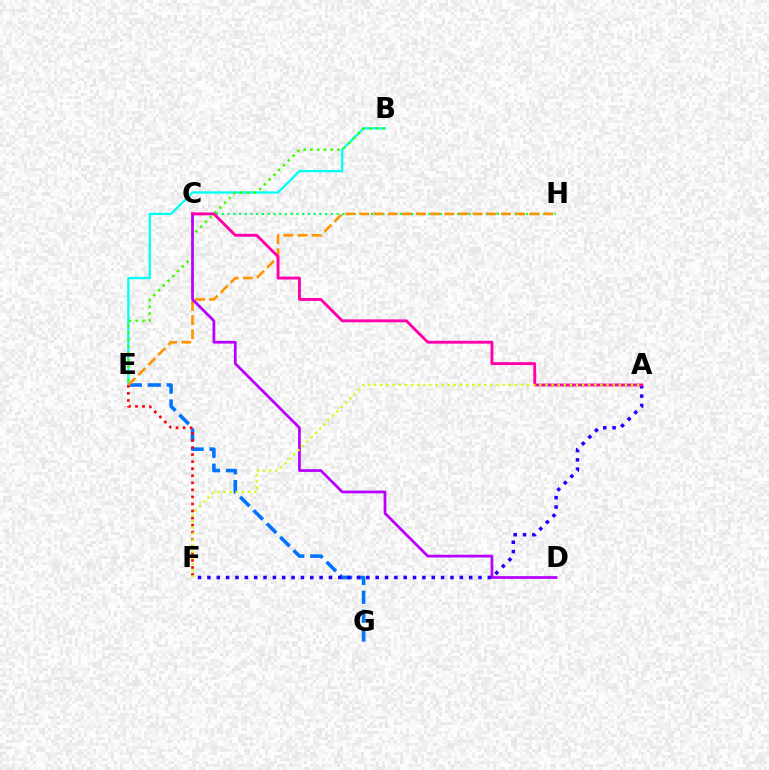{('B', 'E'): [{'color': '#00fff6', 'line_style': 'solid', 'thickness': 1.65}, {'color': '#3dff00', 'line_style': 'dotted', 'thickness': 1.84}], ('E', 'G'): [{'color': '#0074ff', 'line_style': 'dashed', 'thickness': 2.57}], ('E', 'F'): [{'color': '#ff0000', 'line_style': 'dotted', 'thickness': 1.92}], ('C', 'H'): [{'color': '#00ff5c', 'line_style': 'dotted', 'thickness': 1.56}], ('E', 'H'): [{'color': '#ff9400', 'line_style': 'dashed', 'thickness': 1.92}], ('C', 'D'): [{'color': '#b900ff', 'line_style': 'solid', 'thickness': 1.98}], ('A', 'F'): [{'color': '#2500ff', 'line_style': 'dotted', 'thickness': 2.54}, {'color': '#d1ff00', 'line_style': 'dotted', 'thickness': 1.66}], ('A', 'C'): [{'color': '#ff00ac', 'line_style': 'solid', 'thickness': 2.09}]}